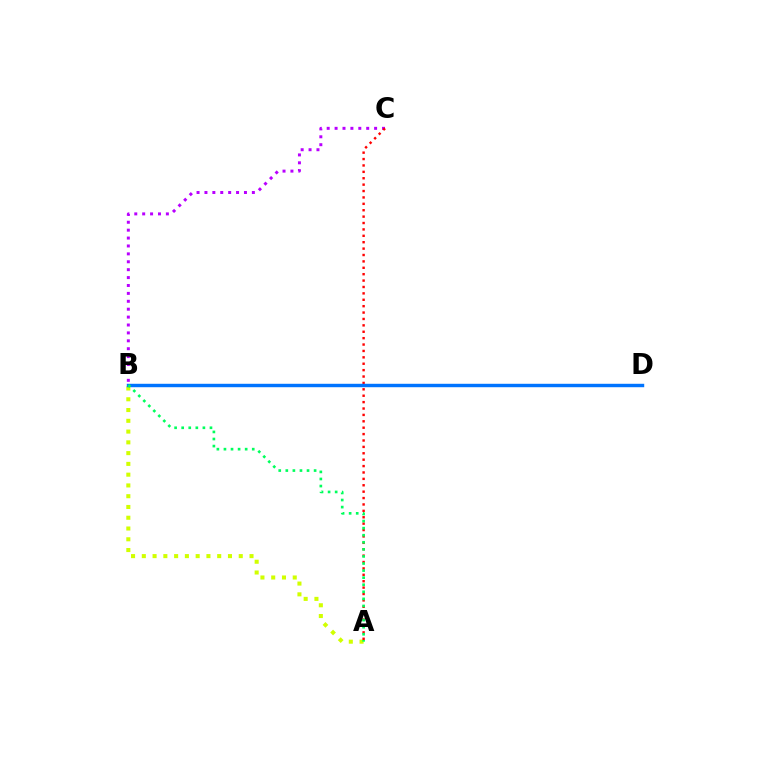{('B', 'C'): [{'color': '#b900ff', 'line_style': 'dotted', 'thickness': 2.15}], ('A', 'B'): [{'color': '#d1ff00', 'line_style': 'dotted', 'thickness': 2.93}, {'color': '#00ff5c', 'line_style': 'dotted', 'thickness': 1.92}], ('A', 'C'): [{'color': '#ff0000', 'line_style': 'dotted', 'thickness': 1.74}], ('B', 'D'): [{'color': '#0074ff', 'line_style': 'solid', 'thickness': 2.47}]}